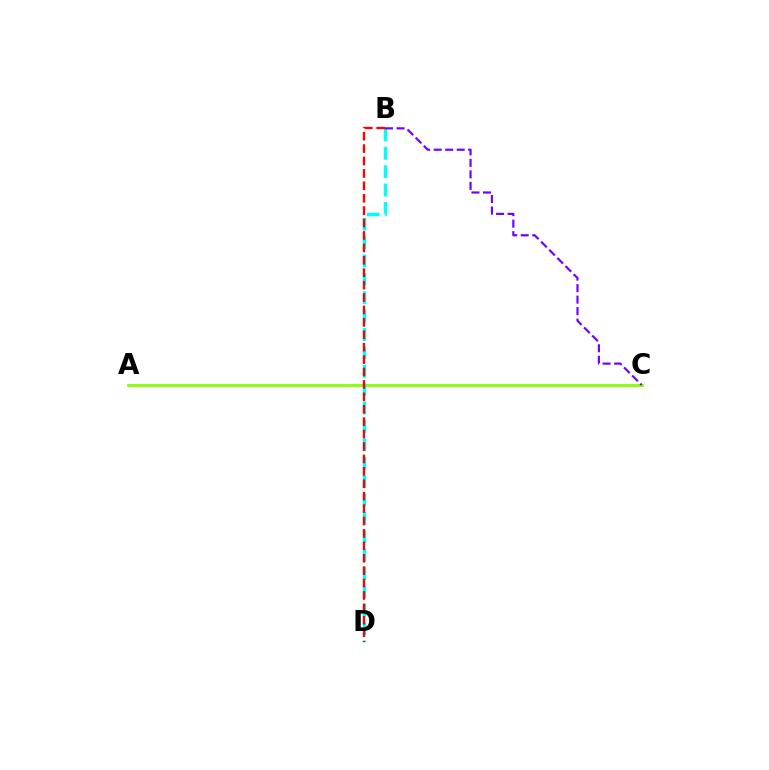{('A', 'C'): [{'color': '#84ff00', 'line_style': 'solid', 'thickness': 2.01}], ('B', 'D'): [{'color': '#00fff6', 'line_style': 'dashed', 'thickness': 2.5}, {'color': '#ff0000', 'line_style': 'dashed', 'thickness': 1.69}], ('B', 'C'): [{'color': '#7200ff', 'line_style': 'dashed', 'thickness': 1.56}]}